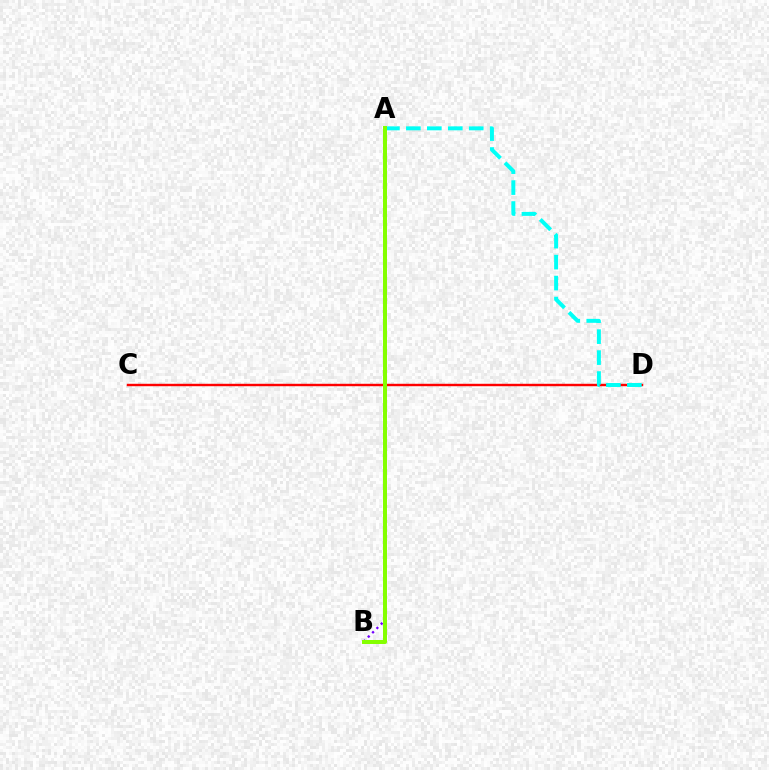{('A', 'B'): [{'color': '#7200ff', 'line_style': 'dotted', 'thickness': 1.65}, {'color': '#84ff00', 'line_style': 'solid', 'thickness': 2.88}], ('C', 'D'): [{'color': '#ff0000', 'line_style': 'solid', 'thickness': 1.74}], ('A', 'D'): [{'color': '#00fff6', 'line_style': 'dashed', 'thickness': 2.85}]}